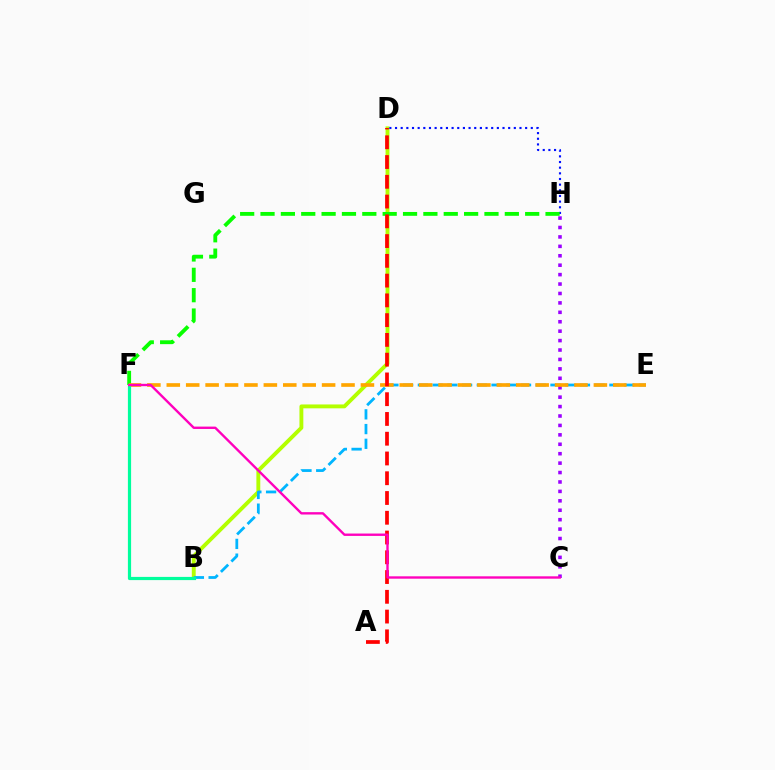{('B', 'D'): [{'color': '#b3ff00', 'line_style': 'solid', 'thickness': 2.79}], ('B', 'E'): [{'color': '#00b5ff', 'line_style': 'dashed', 'thickness': 2.0}], ('D', 'H'): [{'color': '#0010ff', 'line_style': 'dotted', 'thickness': 1.54}], ('F', 'H'): [{'color': '#08ff00', 'line_style': 'dashed', 'thickness': 2.77}], ('C', 'H'): [{'color': '#9b00ff', 'line_style': 'dotted', 'thickness': 2.56}], ('E', 'F'): [{'color': '#ffa500', 'line_style': 'dashed', 'thickness': 2.64}], ('B', 'F'): [{'color': '#00ff9d', 'line_style': 'solid', 'thickness': 2.3}], ('A', 'D'): [{'color': '#ff0000', 'line_style': 'dashed', 'thickness': 2.68}], ('C', 'F'): [{'color': '#ff00bd', 'line_style': 'solid', 'thickness': 1.71}]}